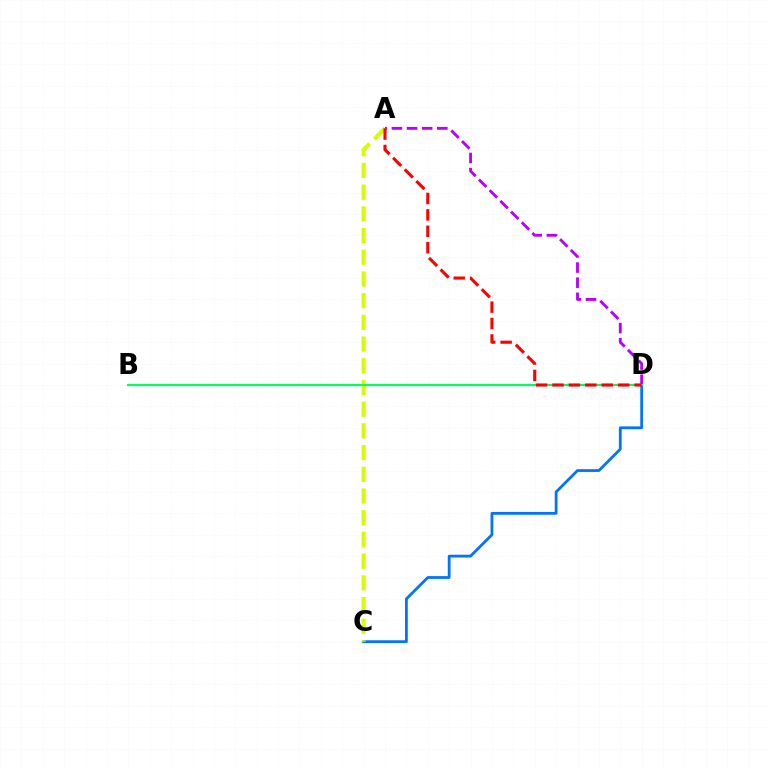{('A', 'D'): [{'color': '#b900ff', 'line_style': 'dashed', 'thickness': 2.05}, {'color': '#ff0000', 'line_style': 'dashed', 'thickness': 2.23}], ('C', 'D'): [{'color': '#0074ff', 'line_style': 'solid', 'thickness': 2.01}], ('A', 'C'): [{'color': '#d1ff00', 'line_style': 'dashed', 'thickness': 2.95}], ('B', 'D'): [{'color': '#00ff5c', 'line_style': 'solid', 'thickness': 1.56}]}